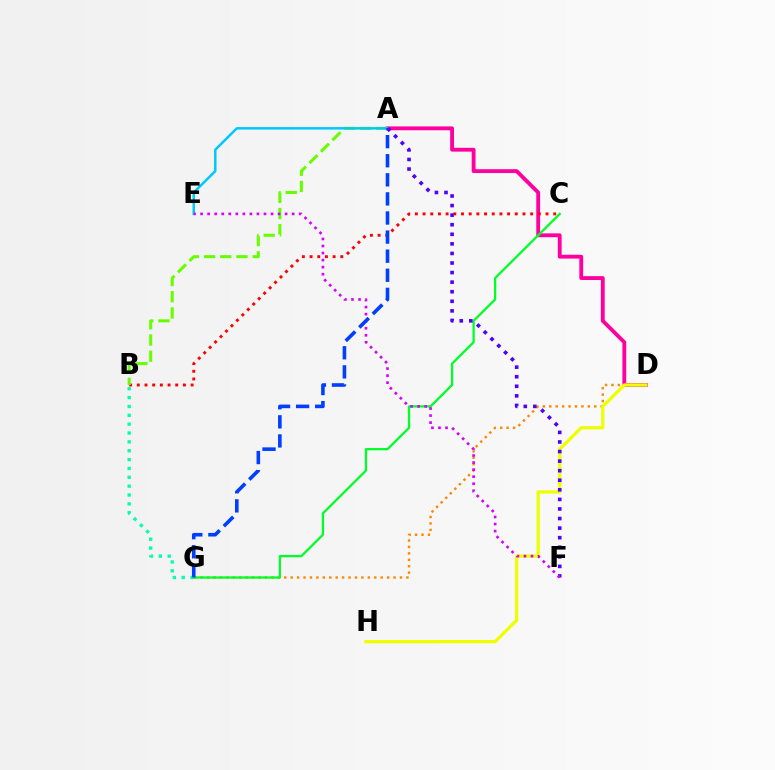{('A', 'D'): [{'color': '#ff00a0', 'line_style': 'solid', 'thickness': 2.76}], ('D', 'G'): [{'color': '#ff8800', 'line_style': 'dotted', 'thickness': 1.75}], ('B', 'G'): [{'color': '#00ffaf', 'line_style': 'dotted', 'thickness': 2.41}], ('B', 'C'): [{'color': '#ff0000', 'line_style': 'dotted', 'thickness': 2.09}], ('A', 'B'): [{'color': '#66ff00', 'line_style': 'dashed', 'thickness': 2.2}], ('A', 'E'): [{'color': '#00c7ff', 'line_style': 'solid', 'thickness': 1.79}], ('C', 'G'): [{'color': '#00ff27', 'line_style': 'solid', 'thickness': 1.64}], ('D', 'H'): [{'color': '#eeff00', 'line_style': 'solid', 'thickness': 2.36}], ('A', 'F'): [{'color': '#4f00ff', 'line_style': 'dotted', 'thickness': 2.6}], ('E', 'F'): [{'color': '#d600ff', 'line_style': 'dotted', 'thickness': 1.91}], ('A', 'G'): [{'color': '#003fff', 'line_style': 'dashed', 'thickness': 2.59}]}